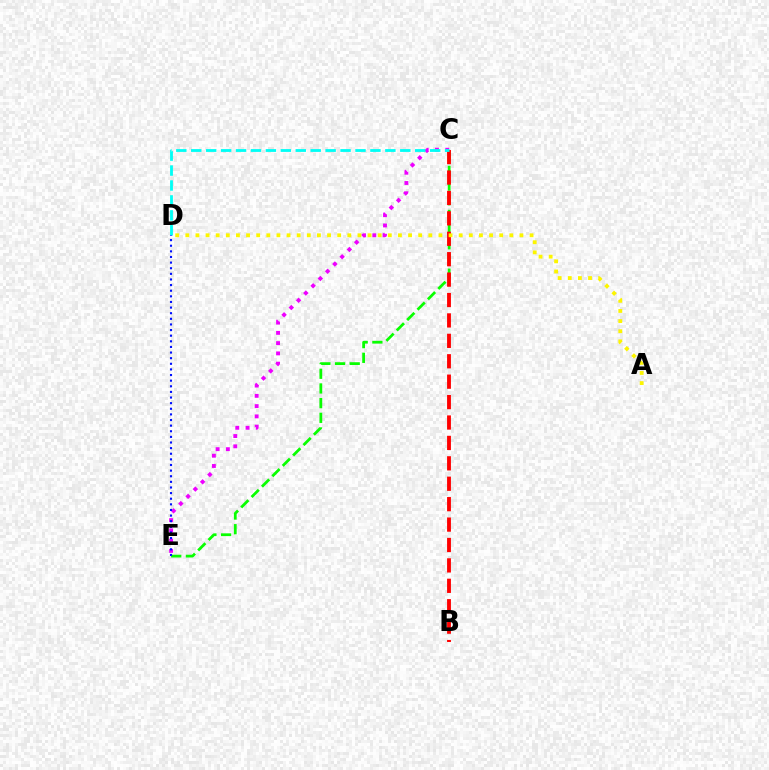{('C', 'E'): [{'color': '#08ff00', 'line_style': 'dashed', 'thickness': 1.99}, {'color': '#ee00ff', 'line_style': 'dotted', 'thickness': 2.79}], ('B', 'C'): [{'color': '#ff0000', 'line_style': 'dashed', 'thickness': 2.77}], ('C', 'D'): [{'color': '#00fff6', 'line_style': 'dashed', 'thickness': 2.03}], ('A', 'D'): [{'color': '#fcf500', 'line_style': 'dotted', 'thickness': 2.75}], ('D', 'E'): [{'color': '#0010ff', 'line_style': 'dotted', 'thickness': 1.53}]}